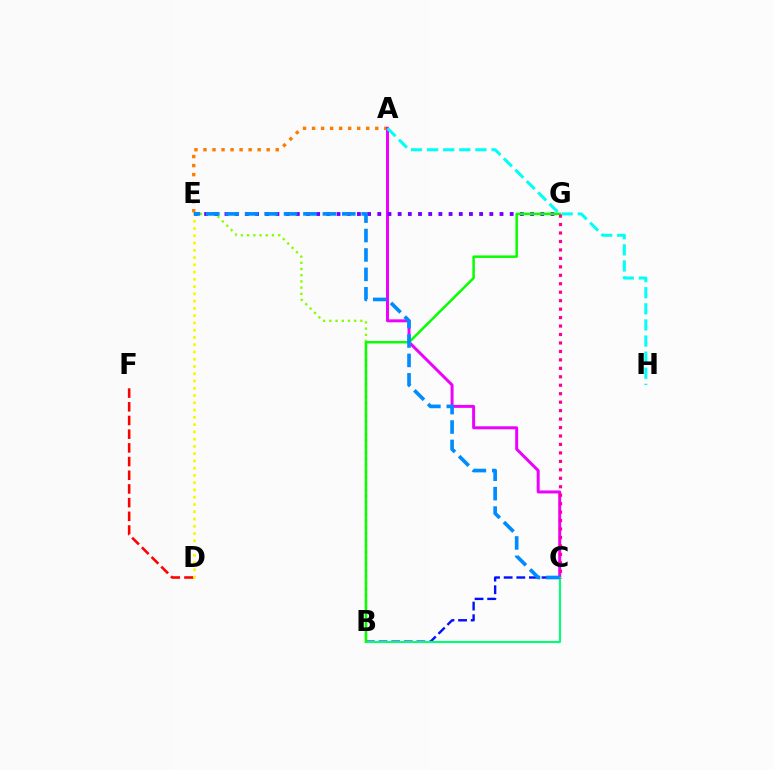{('A', 'E'): [{'color': '#ff7c00', 'line_style': 'dotted', 'thickness': 2.45}], ('B', 'C'): [{'color': '#0010ff', 'line_style': 'dashed', 'thickness': 1.72}, {'color': '#00ff74', 'line_style': 'solid', 'thickness': 1.52}], ('A', 'C'): [{'color': '#ee00ff', 'line_style': 'solid', 'thickness': 2.14}], ('D', 'F'): [{'color': '#ff0000', 'line_style': 'dashed', 'thickness': 1.86}], ('E', 'G'): [{'color': '#7200ff', 'line_style': 'dotted', 'thickness': 2.77}], ('A', 'H'): [{'color': '#00fff6', 'line_style': 'dashed', 'thickness': 2.19}], ('B', 'E'): [{'color': '#84ff00', 'line_style': 'dotted', 'thickness': 1.69}], ('D', 'E'): [{'color': '#fcf500', 'line_style': 'dotted', 'thickness': 1.97}], ('B', 'G'): [{'color': '#08ff00', 'line_style': 'solid', 'thickness': 1.8}], ('C', 'G'): [{'color': '#ff0094', 'line_style': 'dotted', 'thickness': 2.3}], ('C', 'E'): [{'color': '#008cff', 'line_style': 'dashed', 'thickness': 2.64}]}